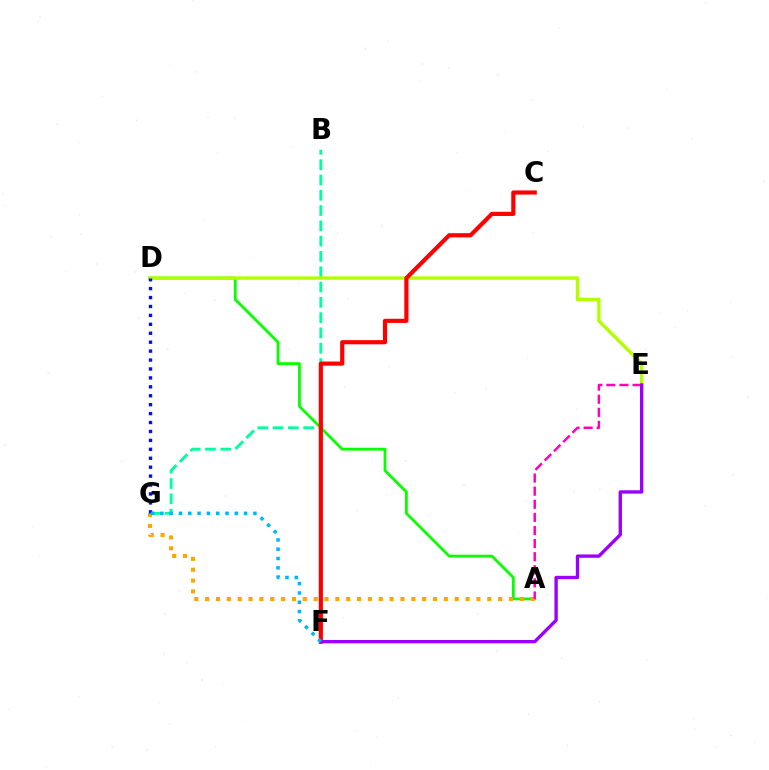{('B', 'G'): [{'color': '#00ff9d', 'line_style': 'dashed', 'thickness': 2.08}], ('A', 'D'): [{'color': '#08ff00', 'line_style': 'solid', 'thickness': 2.01}], ('A', 'G'): [{'color': '#ffa500', 'line_style': 'dotted', 'thickness': 2.95}], ('A', 'E'): [{'color': '#ff00bd', 'line_style': 'dashed', 'thickness': 1.78}], ('D', 'E'): [{'color': '#b3ff00', 'line_style': 'solid', 'thickness': 2.44}], ('C', 'F'): [{'color': '#ff0000', 'line_style': 'solid', 'thickness': 3.0}], ('D', 'G'): [{'color': '#0010ff', 'line_style': 'dotted', 'thickness': 2.43}], ('E', 'F'): [{'color': '#9b00ff', 'line_style': 'solid', 'thickness': 2.41}], ('F', 'G'): [{'color': '#00b5ff', 'line_style': 'dotted', 'thickness': 2.53}]}